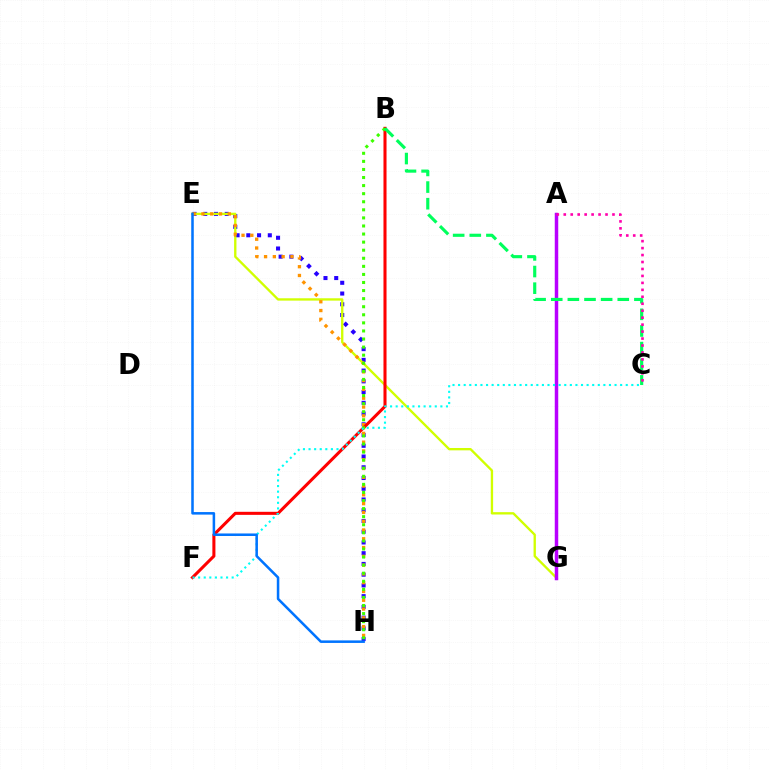{('E', 'H'): [{'color': '#2500ff', 'line_style': 'dotted', 'thickness': 2.92}, {'color': '#ff9400', 'line_style': 'dotted', 'thickness': 2.39}, {'color': '#0074ff', 'line_style': 'solid', 'thickness': 1.82}], ('E', 'G'): [{'color': '#d1ff00', 'line_style': 'solid', 'thickness': 1.69}], ('B', 'F'): [{'color': '#ff0000', 'line_style': 'solid', 'thickness': 2.2}], ('A', 'G'): [{'color': '#b900ff', 'line_style': 'solid', 'thickness': 2.5}], ('B', 'H'): [{'color': '#3dff00', 'line_style': 'dotted', 'thickness': 2.19}], ('B', 'C'): [{'color': '#00ff5c', 'line_style': 'dashed', 'thickness': 2.26}], ('C', 'F'): [{'color': '#00fff6', 'line_style': 'dotted', 'thickness': 1.52}], ('A', 'C'): [{'color': '#ff00ac', 'line_style': 'dotted', 'thickness': 1.89}]}